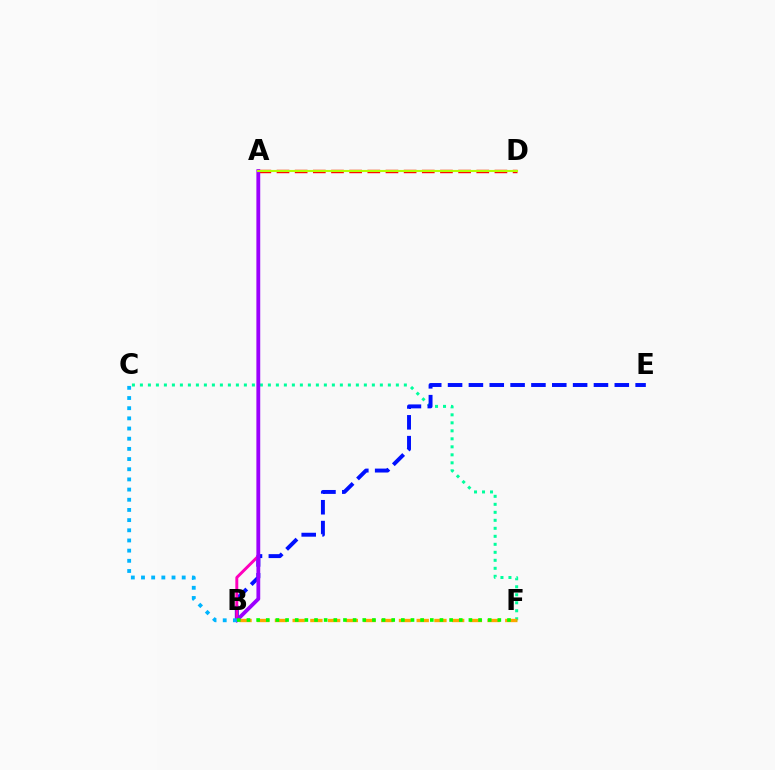{('C', 'F'): [{'color': '#00ff9d', 'line_style': 'dotted', 'thickness': 2.17}], ('B', 'F'): [{'color': '#ffa500', 'line_style': 'dashed', 'thickness': 2.41}, {'color': '#08ff00', 'line_style': 'dotted', 'thickness': 2.62}], ('A', 'D'): [{'color': '#ff0000', 'line_style': 'dashed', 'thickness': 2.47}, {'color': '#b3ff00', 'line_style': 'solid', 'thickness': 1.52}], ('B', 'E'): [{'color': '#0010ff', 'line_style': 'dashed', 'thickness': 2.83}], ('A', 'B'): [{'color': '#ff00bd', 'line_style': 'solid', 'thickness': 2.12}, {'color': '#9b00ff', 'line_style': 'solid', 'thickness': 2.73}], ('B', 'C'): [{'color': '#00b5ff', 'line_style': 'dotted', 'thickness': 2.76}]}